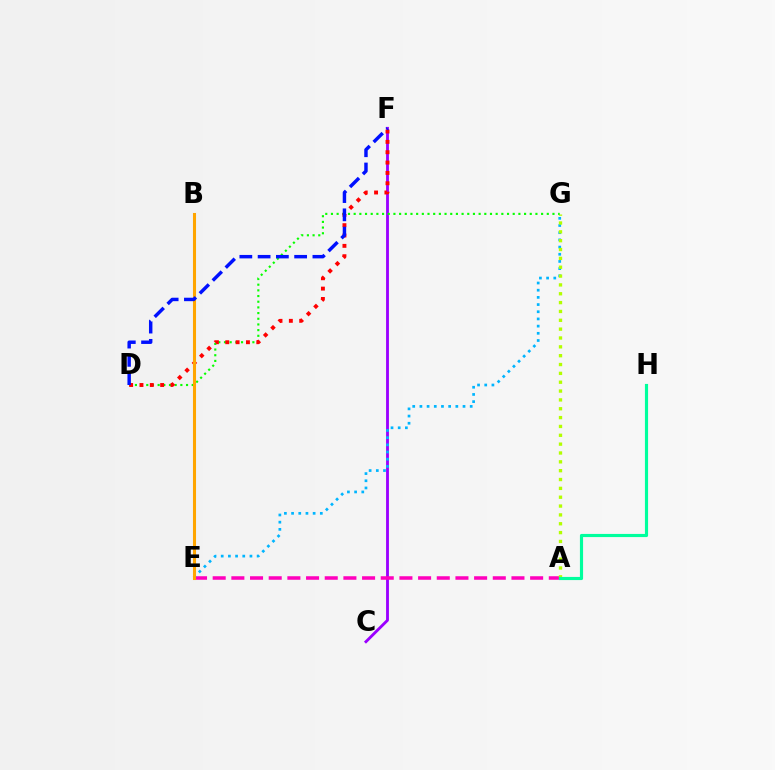{('C', 'F'): [{'color': '#9b00ff', 'line_style': 'solid', 'thickness': 2.05}], ('A', 'E'): [{'color': '#ff00bd', 'line_style': 'dashed', 'thickness': 2.54}], ('E', 'G'): [{'color': '#00b5ff', 'line_style': 'dotted', 'thickness': 1.95}], ('A', 'G'): [{'color': '#b3ff00', 'line_style': 'dotted', 'thickness': 2.4}], ('D', 'G'): [{'color': '#08ff00', 'line_style': 'dotted', 'thickness': 1.54}], ('D', 'F'): [{'color': '#ff0000', 'line_style': 'dotted', 'thickness': 2.81}, {'color': '#0010ff', 'line_style': 'dashed', 'thickness': 2.48}], ('A', 'H'): [{'color': '#00ff9d', 'line_style': 'solid', 'thickness': 2.27}], ('B', 'E'): [{'color': '#ffa500', 'line_style': 'solid', 'thickness': 2.21}]}